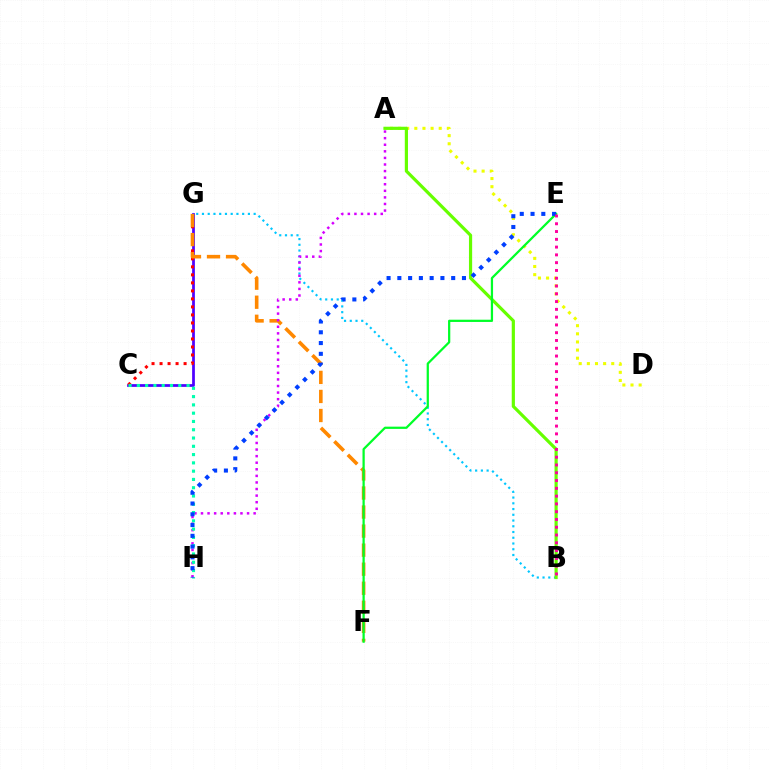{('C', 'G'): [{'color': '#4f00ff', 'line_style': 'solid', 'thickness': 1.98}, {'color': '#ff0000', 'line_style': 'dotted', 'thickness': 2.18}], ('A', 'D'): [{'color': '#eeff00', 'line_style': 'dotted', 'thickness': 2.21}], ('F', 'G'): [{'color': '#ff8800', 'line_style': 'dashed', 'thickness': 2.59}], ('B', 'G'): [{'color': '#00c7ff', 'line_style': 'dotted', 'thickness': 1.56}], ('A', 'H'): [{'color': '#d600ff', 'line_style': 'dotted', 'thickness': 1.79}], ('C', 'H'): [{'color': '#00ffaf', 'line_style': 'dotted', 'thickness': 2.25}], ('A', 'B'): [{'color': '#66ff00', 'line_style': 'solid', 'thickness': 2.29}], ('E', 'F'): [{'color': '#00ff27', 'line_style': 'solid', 'thickness': 1.62}], ('E', 'H'): [{'color': '#003fff', 'line_style': 'dotted', 'thickness': 2.93}], ('B', 'E'): [{'color': '#ff00a0', 'line_style': 'dotted', 'thickness': 2.11}]}